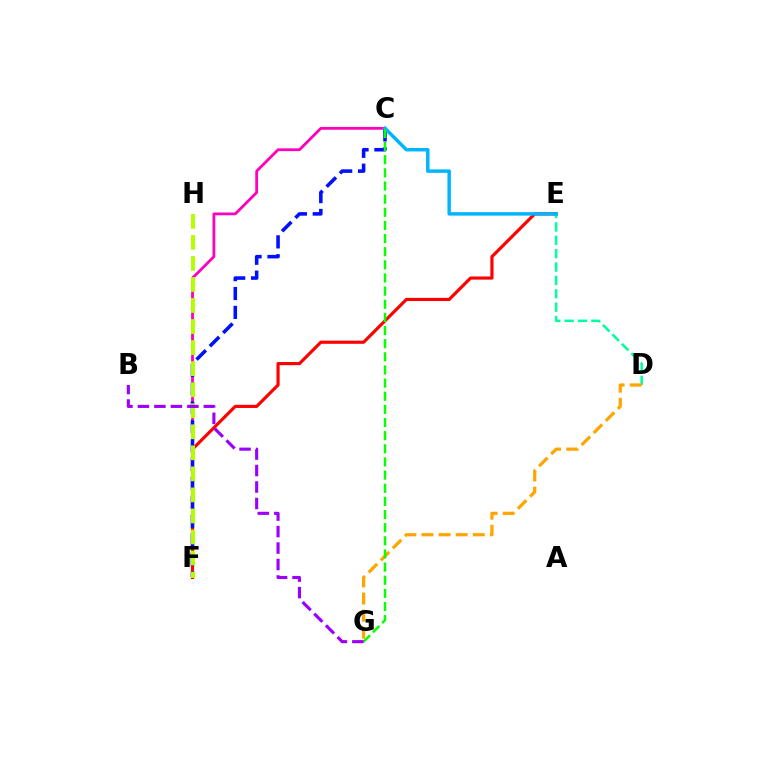{('C', 'F'): [{'color': '#ff00bd', 'line_style': 'solid', 'thickness': 2.01}, {'color': '#0010ff', 'line_style': 'dashed', 'thickness': 2.57}], ('E', 'F'): [{'color': '#ff0000', 'line_style': 'solid', 'thickness': 2.27}], ('D', 'E'): [{'color': '#00ff9d', 'line_style': 'dashed', 'thickness': 1.82}], ('F', 'H'): [{'color': '#b3ff00', 'line_style': 'dashed', 'thickness': 2.86}], ('C', 'E'): [{'color': '#00b5ff', 'line_style': 'solid', 'thickness': 2.49}], ('D', 'G'): [{'color': '#ffa500', 'line_style': 'dashed', 'thickness': 2.32}], ('C', 'G'): [{'color': '#08ff00', 'line_style': 'dashed', 'thickness': 1.79}], ('B', 'G'): [{'color': '#9b00ff', 'line_style': 'dashed', 'thickness': 2.24}]}